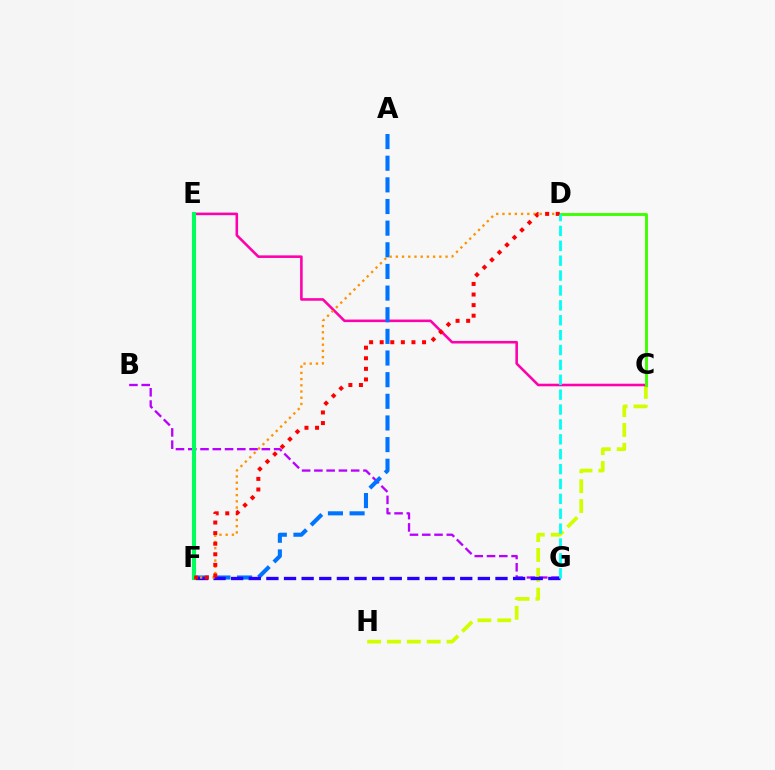{('C', 'H'): [{'color': '#d1ff00', 'line_style': 'dashed', 'thickness': 2.7}], ('C', 'E'): [{'color': '#ff00ac', 'line_style': 'solid', 'thickness': 1.85}], ('B', 'G'): [{'color': '#b900ff', 'line_style': 'dashed', 'thickness': 1.67}], ('A', 'F'): [{'color': '#0074ff', 'line_style': 'dashed', 'thickness': 2.94}], ('F', 'G'): [{'color': '#2500ff', 'line_style': 'dashed', 'thickness': 2.39}], ('D', 'F'): [{'color': '#ff9400', 'line_style': 'dotted', 'thickness': 1.69}, {'color': '#ff0000', 'line_style': 'dotted', 'thickness': 2.88}], ('E', 'F'): [{'color': '#00ff5c', 'line_style': 'solid', 'thickness': 2.93}], ('C', 'D'): [{'color': '#3dff00', 'line_style': 'solid', 'thickness': 2.08}], ('D', 'G'): [{'color': '#00fff6', 'line_style': 'dashed', 'thickness': 2.02}]}